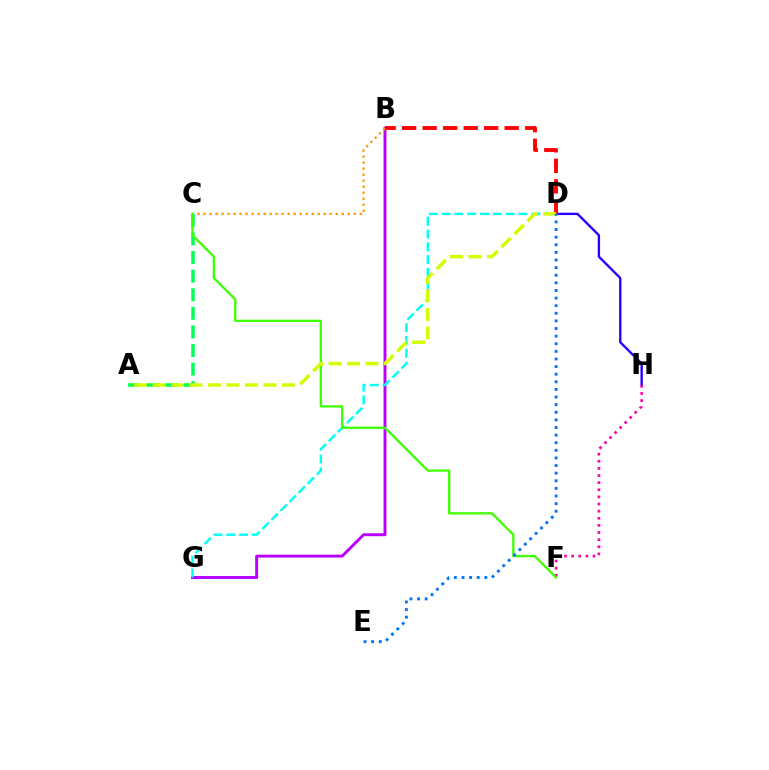{('D', 'H'): [{'color': '#2500ff', 'line_style': 'solid', 'thickness': 1.69}], ('B', 'G'): [{'color': '#b900ff', 'line_style': 'solid', 'thickness': 2.11}], ('B', 'D'): [{'color': '#ff0000', 'line_style': 'dashed', 'thickness': 2.79}], ('B', 'C'): [{'color': '#ff9400', 'line_style': 'dotted', 'thickness': 1.63}], ('A', 'C'): [{'color': '#00ff5c', 'line_style': 'dashed', 'thickness': 2.53}], ('D', 'G'): [{'color': '#00fff6', 'line_style': 'dashed', 'thickness': 1.74}], ('F', 'H'): [{'color': '#ff00ac', 'line_style': 'dotted', 'thickness': 1.94}], ('C', 'F'): [{'color': '#3dff00', 'line_style': 'solid', 'thickness': 1.65}], ('A', 'D'): [{'color': '#d1ff00', 'line_style': 'dashed', 'thickness': 2.51}], ('D', 'E'): [{'color': '#0074ff', 'line_style': 'dotted', 'thickness': 2.07}]}